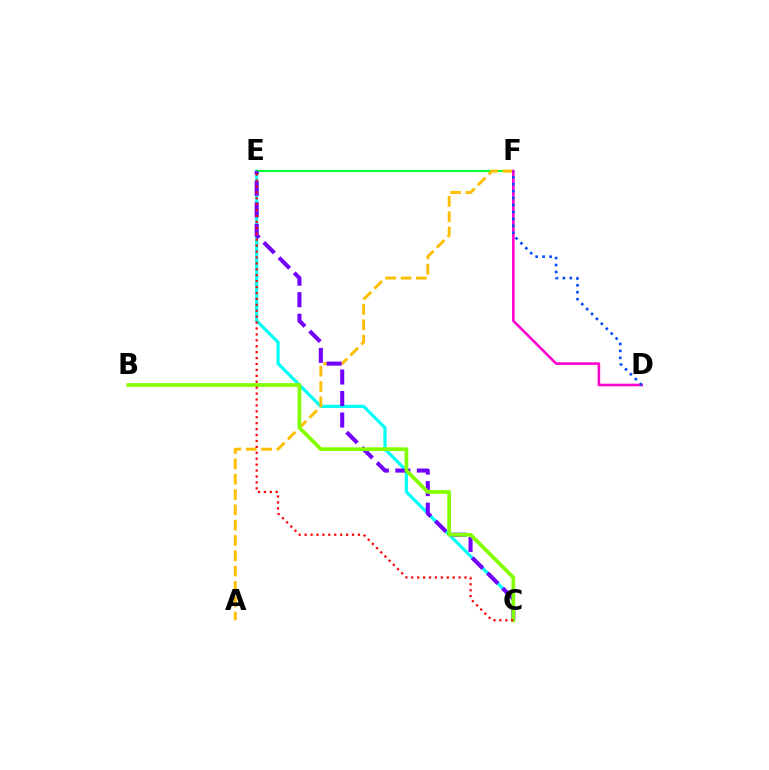{('C', 'E'): [{'color': '#00fff6', 'line_style': 'solid', 'thickness': 2.28}, {'color': '#7200ff', 'line_style': 'dashed', 'thickness': 2.92}, {'color': '#ff0000', 'line_style': 'dotted', 'thickness': 1.61}], ('E', 'F'): [{'color': '#00ff39', 'line_style': 'solid', 'thickness': 1.53}], ('A', 'F'): [{'color': '#ffbd00', 'line_style': 'dashed', 'thickness': 2.08}], ('D', 'F'): [{'color': '#ff00cf', 'line_style': 'solid', 'thickness': 1.87}, {'color': '#004bff', 'line_style': 'dotted', 'thickness': 1.89}], ('B', 'C'): [{'color': '#84ff00', 'line_style': 'solid', 'thickness': 2.69}]}